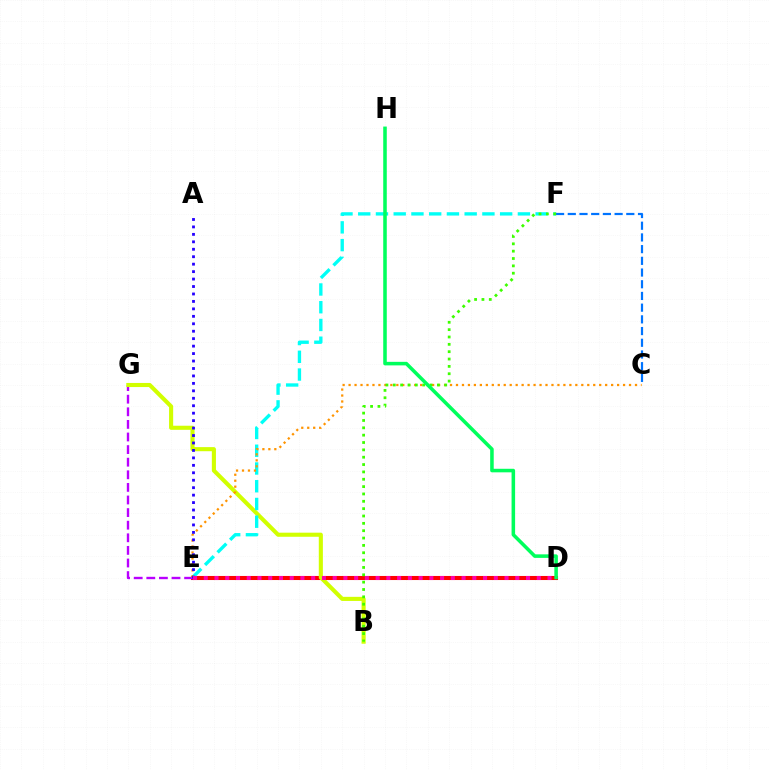{('D', 'E'): [{'color': '#ff0000', 'line_style': 'solid', 'thickness': 2.93}, {'color': '#ff00ac', 'line_style': 'dotted', 'thickness': 2.92}], ('E', 'G'): [{'color': '#b900ff', 'line_style': 'dashed', 'thickness': 1.71}], ('B', 'G'): [{'color': '#d1ff00', 'line_style': 'solid', 'thickness': 2.95}], ('E', 'F'): [{'color': '#00fff6', 'line_style': 'dashed', 'thickness': 2.41}], ('C', 'F'): [{'color': '#0074ff', 'line_style': 'dashed', 'thickness': 1.59}], ('C', 'E'): [{'color': '#ff9400', 'line_style': 'dotted', 'thickness': 1.62}], ('A', 'E'): [{'color': '#2500ff', 'line_style': 'dotted', 'thickness': 2.02}], ('B', 'F'): [{'color': '#3dff00', 'line_style': 'dotted', 'thickness': 2.0}], ('D', 'H'): [{'color': '#00ff5c', 'line_style': 'solid', 'thickness': 2.55}]}